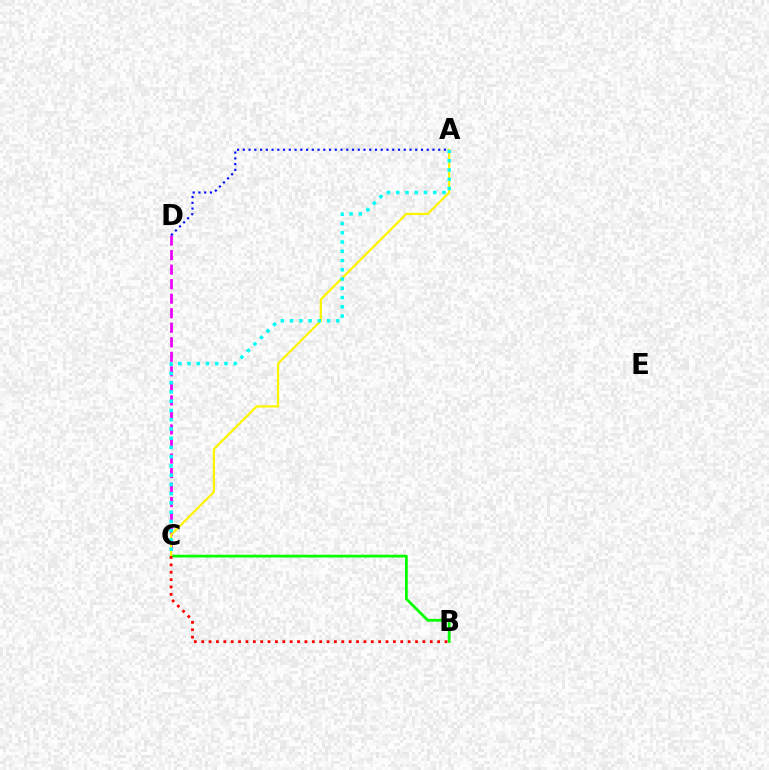{('C', 'D'): [{'color': '#ee00ff', 'line_style': 'dashed', 'thickness': 1.97}], ('A', 'D'): [{'color': '#0010ff', 'line_style': 'dotted', 'thickness': 1.56}], ('B', 'C'): [{'color': '#08ff00', 'line_style': 'solid', 'thickness': 1.99}, {'color': '#ff0000', 'line_style': 'dotted', 'thickness': 2.0}], ('A', 'C'): [{'color': '#fcf500', 'line_style': 'solid', 'thickness': 1.61}, {'color': '#00fff6', 'line_style': 'dotted', 'thickness': 2.51}]}